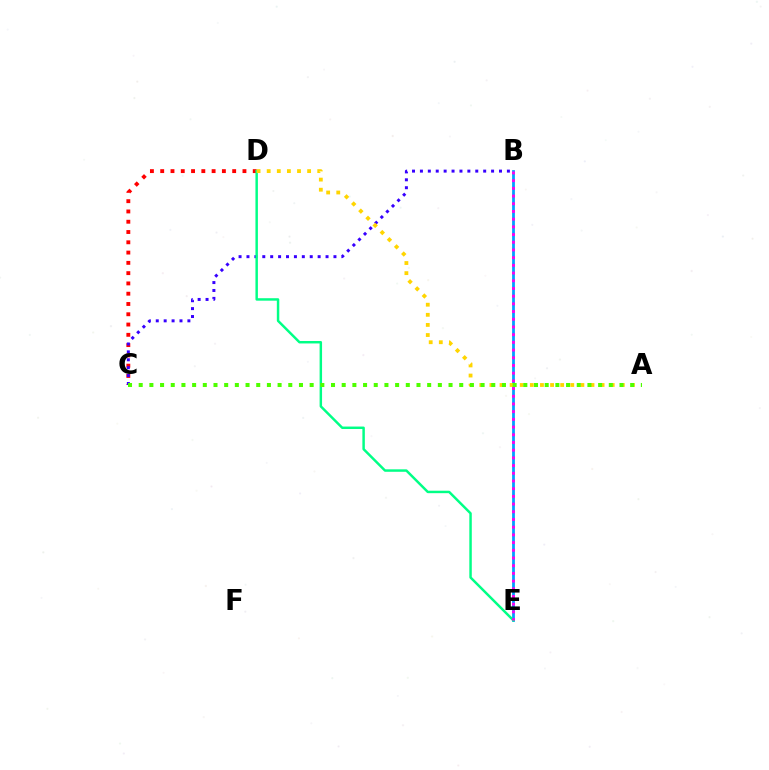{('C', 'D'): [{'color': '#ff0000', 'line_style': 'dotted', 'thickness': 2.79}], ('B', 'C'): [{'color': '#3700ff', 'line_style': 'dotted', 'thickness': 2.15}], ('B', 'E'): [{'color': '#009eff', 'line_style': 'solid', 'thickness': 1.99}, {'color': '#ff00ed', 'line_style': 'dotted', 'thickness': 2.09}], ('D', 'E'): [{'color': '#00ff86', 'line_style': 'solid', 'thickness': 1.77}], ('A', 'D'): [{'color': '#ffd500', 'line_style': 'dotted', 'thickness': 2.75}], ('A', 'C'): [{'color': '#4fff00', 'line_style': 'dotted', 'thickness': 2.9}]}